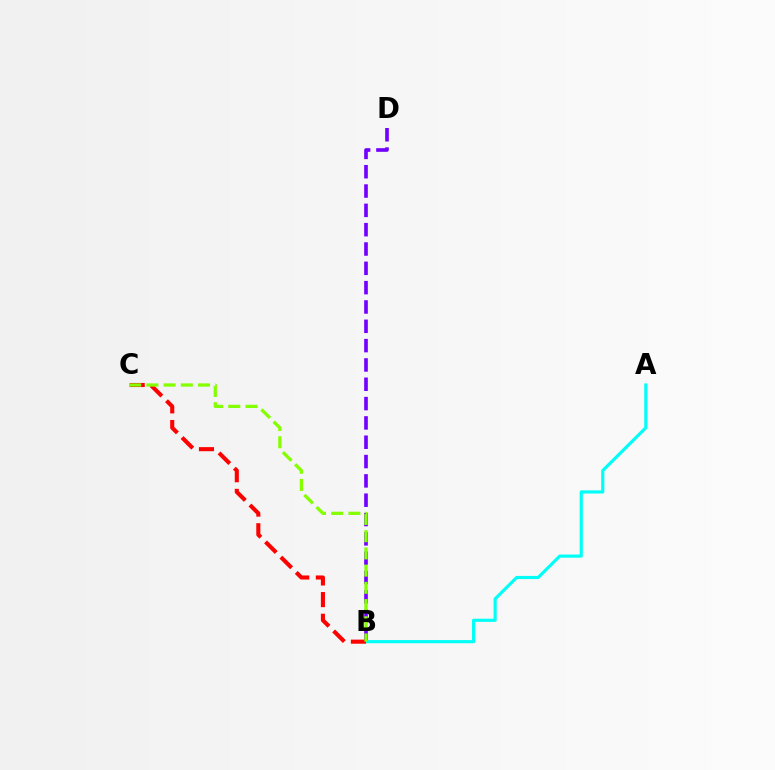{('B', 'D'): [{'color': '#7200ff', 'line_style': 'dashed', 'thickness': 2.62}], ('A', 'B'): [{'color': '#00fff6', 'line_style': 'solid', 'thickness': 2.27}], ('B', 'C'): [{'color': '#ff0000', 'line_style': 'dashed', 'thickness': 2.94}, {'color': '#84ff00', 'line_style': 'dashed', 'thickness': 2.34}]}